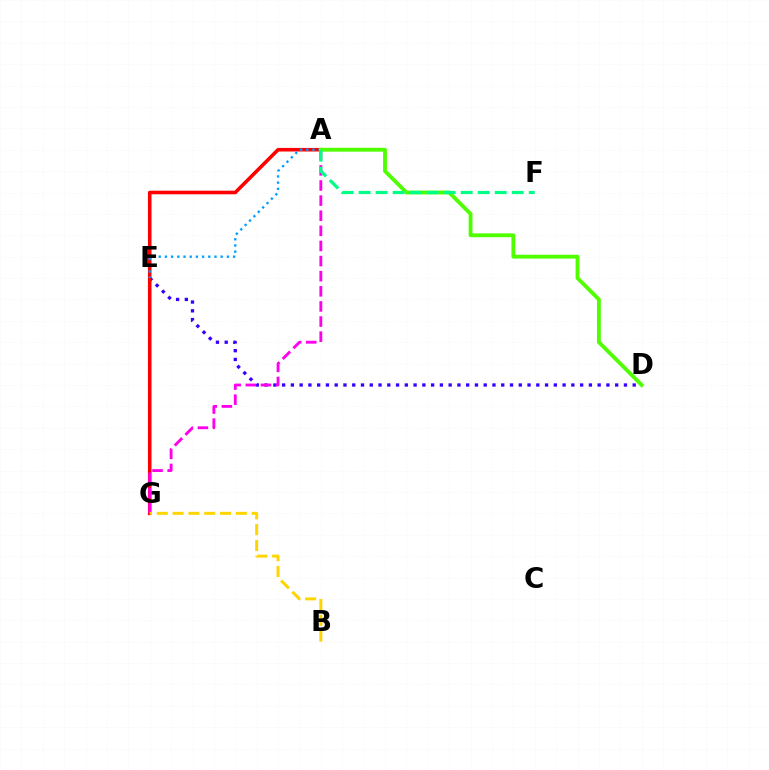{('D', 'E'): [{'color': '#3700ff', 'line_style': 'dotted', 'thickness': 2.38}], ('A', 'G'): [{'color': '#ff0000', 'line_style': 'solid', 'thickness': 2.58}, {'color': '#ff00ed', 'line_style': 'dashed', 'thickness': 2.05}], ('B', 'G'): [{'color': '#ffd500', 'line_style': 'dashed', 'thickness': 2.15}], ('A', 'E'): [{'color': '#009eff', 'line_style': 'dotted', 'thickness': 1.68}], ('A', 'D'): [{'color': '#4fff00', 'line_style': 'solid', 'thickness': 2.75}], ('A', 'F'): [{'color': '#00ff86', 'line_style': 'dashed', 'thickness': 2.31}]}